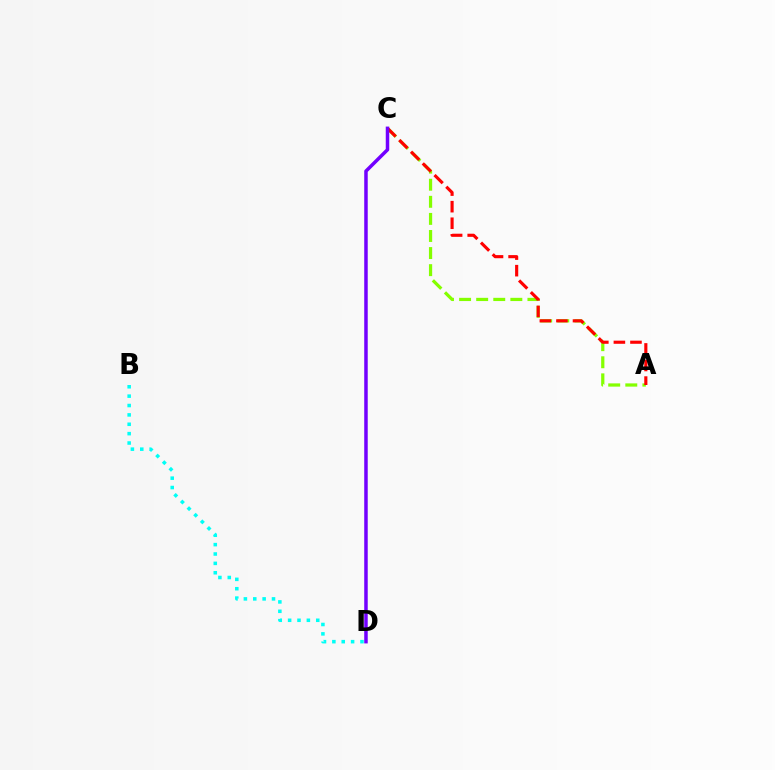{('A', 'C'): [{'color': '#84ff00', 'line_style': 'dashed', 'thickness': 2.32}, {'color': '#ff0000', 'line_style': 'dashed', 'thickness': 2.25}], ('B', 'D'): [{'color': '#00fff6', 'line_style': 'dotted', 'thickness': 2.55}], ('C', 'D'): [{'color': '#7200ff', 'line_style': 'solid', 'thickness': 2.52}]}